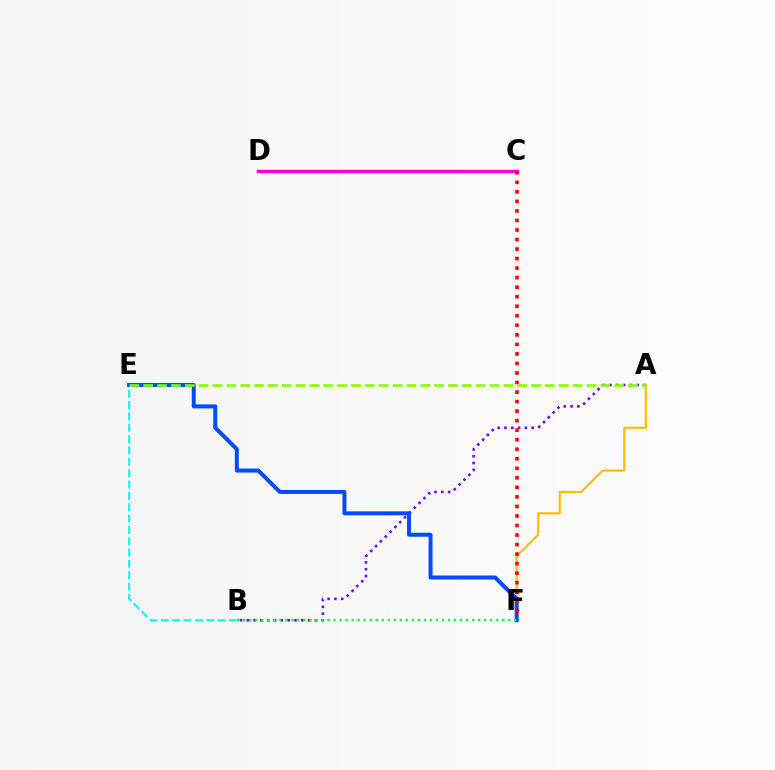{('A', 'B'): [{'color': '#7200ff', 'line_style': 'dotted', 'thickness': 1.85}], ('B', 'E'): [{'color': '#00fff6', 'line_style': 'dashed', 'thickness': 1.54}], ('C', 'D'): [{'color': '#ff00cf', 'line_style': 'solid', 'thickness': 2.52}], ('A', 'F'): [{'color': '#ffbd00', 'line_style': 'solid', 'thickness': 1.57}], ('E', 'F'): [{'color': '#004bff', 'line_style': 'solid', 'thickness': 2.88}], ('C', 'F'): [{'color': '#ff0000', 'line_style': 'dotted', 'thickness': 2.59}], ('B', 'F'): [{'color': '#00ff39', 'line_style': 'dotted', 'thickness': 1.64}], ('A', 'E'): [{'color': '#84ff00', 'line_style': 'dashed', 'thickness': 1.88}]}